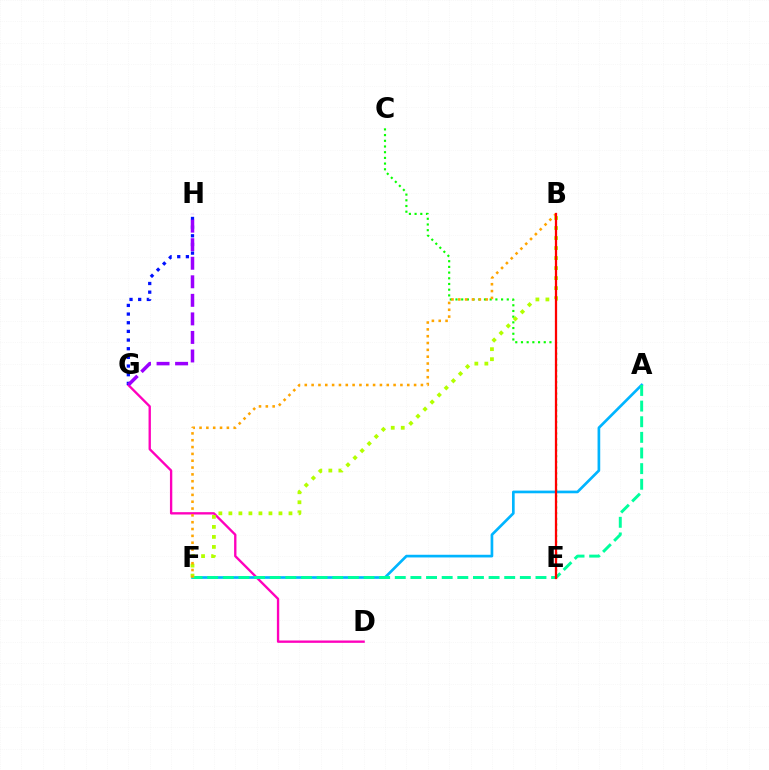{('D', 'G'): [{'color': '#ff00bd', 'line_style': 'solid', 'thickness': 1.69}], ('A', 'F'): [{'color': '#00b5ff', 'line_style': 'solid', 'thickness': 1.93}, {'color': '#00ff9d', 'line_style': 'dashed', 'thickness': 2.12}], ('C', 'E'): [{'color': '#08ff00', 'line_style': 'dotted', 'thickness': 1.55}], ('B', 'F'): [{'color': '#b3ff00', 'line_style': 'dotted', 'thickness': 2.72}, {'color': '#ffa500', 'line_style': 'dotted', 'thickness': 1.86}], ('G', 'H'): [{'color': '#0010ff', 'line_style': 'dotted', 'thickness': 2.35}, {'color': '#9b00ff', 'line_style': 'dashed', 'thickness': 2.52}], ('B', 'E'): [{'color': '#ff0000', 'line_style': 'solid', 'thickness': 1.63}]}